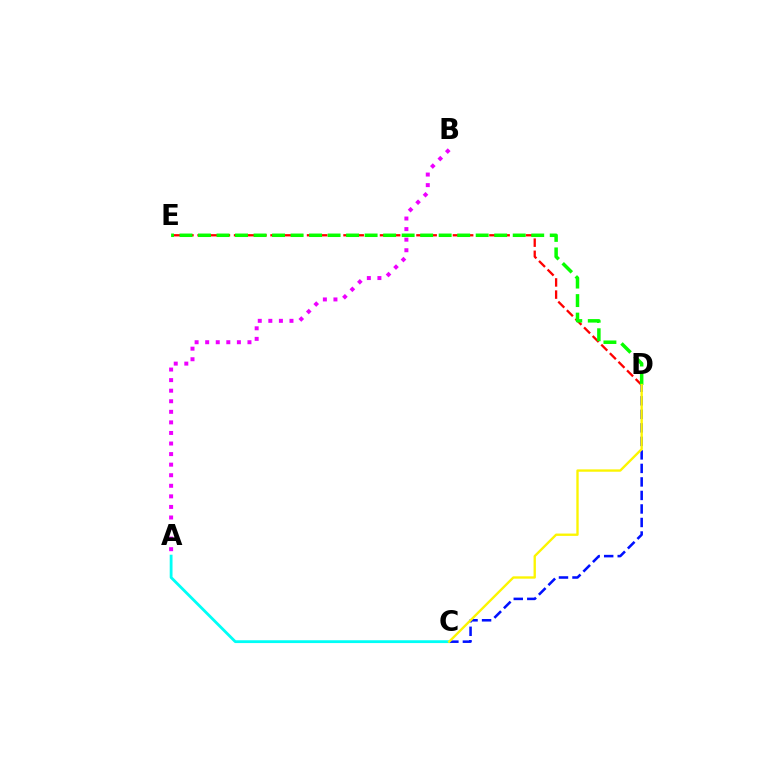{('D', 'E'): [{'color': '#ff0000', 'line_style': 'dashed', 'thickness': 1.65}, {'color': '#08ff00', 'line_style': 'dashed', 'thickness': 2.51}], ('A', 'C'): [{'color': '#00fff6', 'line_style': 'solid', 'thickness': 2.03}], ('A', 'B'): [{'color': '#ee00ff', 'line_style': 'dotted', 'thickness': 2.87}], ('C', 'D'): [{'color': '#0010ff', 'line_style': 'dashed', 'thickness': 1.84}, {'color': '#fcf500', 'line_style': 'solid', 'thickness': 1.69}]}